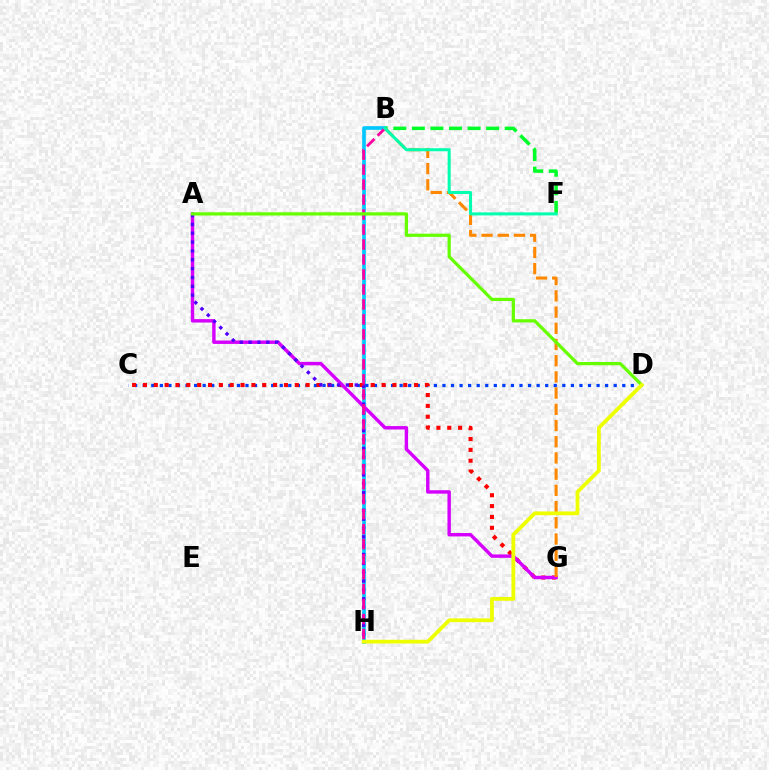{('B', 'H'): [{'color': '#00c7ff', 'line_style': 'solid', 'thickness': 2.63}, {'color': '#ff00a0', 'line_style': 'dashed', 'thickness': 2.03}], ('C', 'D'): [{'color': '#003fff', 'line_style': 'dotted', 'thickness': 2.33}], ('C', 'G'): [{'color': '#ff0000', 'line_style': 'dotted', 'thickness': 2.95}], ('A', 'G'): [{'color': '#d600ff', 'line_style': 'solid', 'thickness': 2.46}], ('B', 'F'): [{'color': '#00ff27', 'line_style': 'dashed', 'thickness': 2.52}, {'color': '#00ffaf', 'line_style': 'solid', 'thickness': 2.18}], ('A', 'H'): [{'color': '#4f00ff', 'line_style': 'dotted', 'thickness': 2.4}], ('B', 'G'): [{'color': '#ff8800', 'line_style': 'dashed', 'thickness': 2.2}], ('A', 'D'): [{'color': '#66ff00', 'line_style': 'solid', 'thickness': 2.32}], ('D', 'H'): [{'color': '#eeff00', 'line_style': 'solid', 'thickness': 2.72}]}